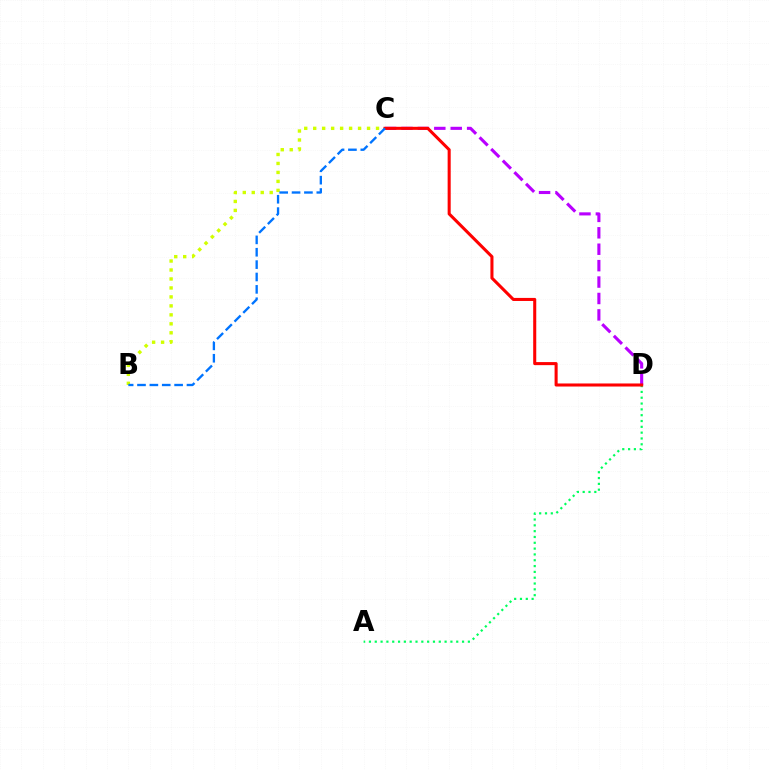{('B', 'C'): [{'color': '#d1ff00', 'line_style': 'dotted', 'thickness': 2.44}, {'color': '#0074ff', 'line_style': 'dashed', 'thickness': 1.68}], ('A', 'D'): [{'color': '#00ff5c', 'line_style': 'dotted', 'thickness': 1.58}], ('C', 'D'): [{'color': '#b900ff', 'line_style': 'dashed', 'thickness': 2.23}, {'color': '#ff0000', 'line_style': 'solid', 'thickness': 2.2}]}